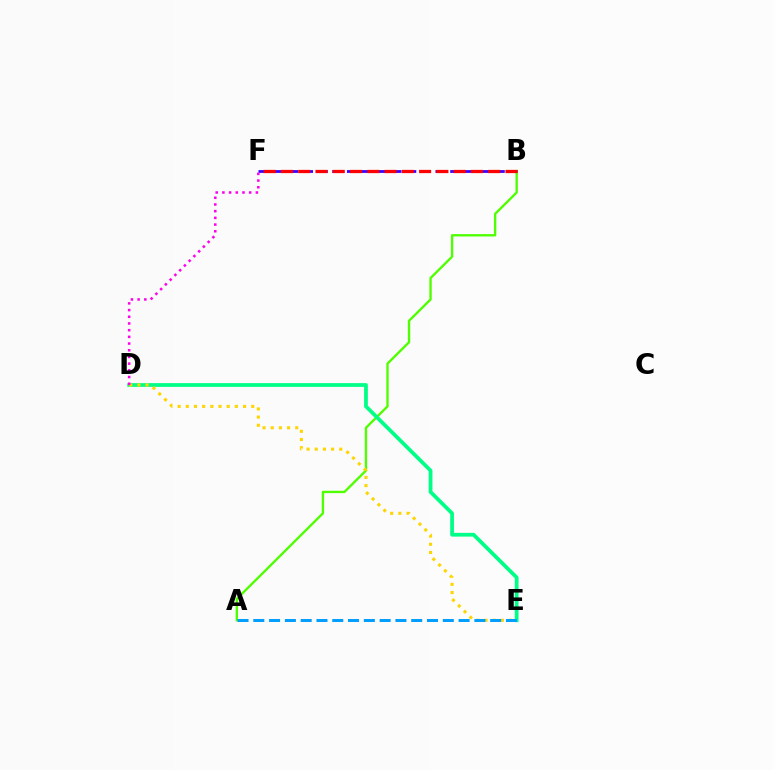{('A', 'B'): [{'color': '#4fff00', 'line_style': 'solid', 'thickness': 1.69}], ('B', 'F'): [{'color': '#3700ff', 'line_style': 'dashed', 'thickness': 2.0}, {'color': '#ff0000', 'line_style': 'dashed', 'thickness': 2.35}], ('D', 'E'): [{'color': '#00ff86', 'line_style': 'solid', 'thickness': 2.71}, {'color': '#ffd500', 'line_style': 'dotted', 'thickness': 2.22}], ('D', 'F'): [{'color': '#ff00ed', 'line_style': 'dotted', 'thickness': 1.82}], ('A', 'E'): [{'color': '#009eff', 'line_style': 'dashed', 'thickness': 2.15}]}